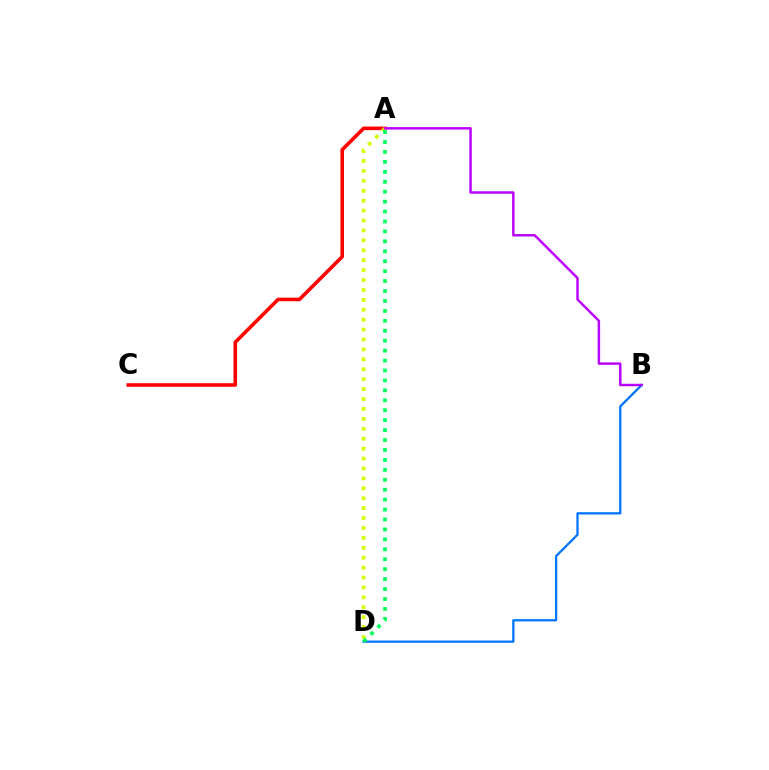{('B', 'D'): [{'color': '#0074ff', 'line_style': 'solid', 'thickness': 1.64}], ('A', 'C'): [{'color': '#ff0000', 'line_style': 'solid', 'thickness': 2.58}], ('A', 'D'): [{'color': '#d1ff00', 'line_style': 'dotted', 'thickness': 2.69}, {'color': '#00ff5c', 'line_style': 'dotted', 'thickness': 2.7}], ('A', 'B'): [{'color': '#b900ff', 'line_style': 'solid', 'thickness': 1.77}]}